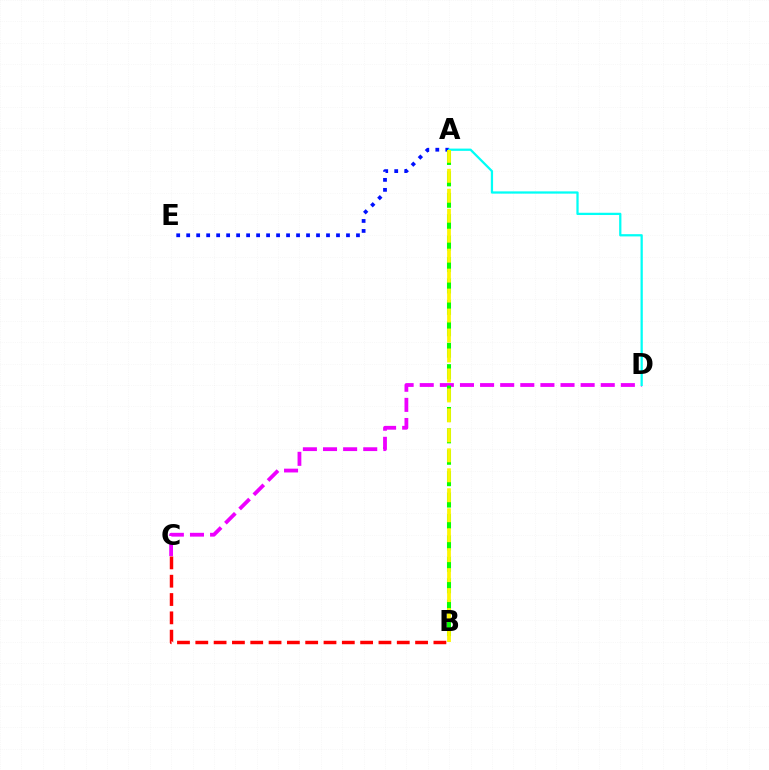{('A', 'E'): [{'color': '#0010ff', 'line_style': 'dotted', 'thickness': 2.71}], ('C', 'D'): [{'color': '#ee00ff', 'line_style': 'dashed', 'thickness': 2.73}], ('A', 'D'): [{'color': '#00fff6', 'line_style': 'solid', 'thickness': 1.63}], ('B', 'C'): [{'color': '#ff0000', 'line_style': 'dashed', 'thickness': 2.49}], ('A', 'B'): [{'color': '#08ff00', 'line_style': 'dashed', 'thickness': 2.91}, {'color': '#fcf500', 'line_style': 'dashed', 'thickness': 2.71}]}